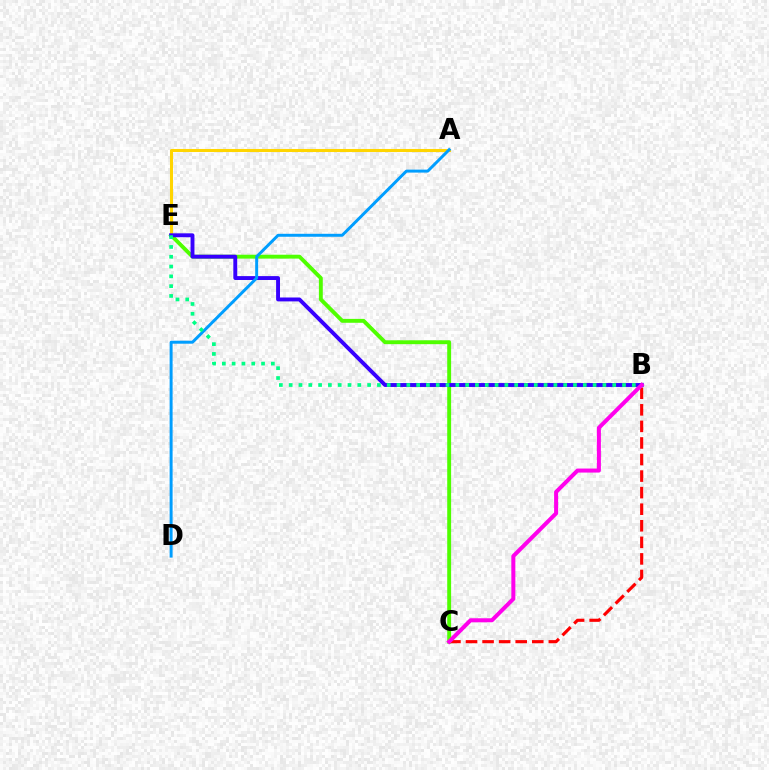{('C', 'E'): [{'color': '#4fff00', 'line_style': 'solid', 'thickness': 2.8}], ('B', 'C'): [{'color': '#ff0000', 'line_style': 'dashed', 'thickness': 2.25}, {'color': '#ff00ed', 'line_style': 'solid', 'thickness': 2.89}], ('A', 'E'): [{'color': '#ffd500', 'line_style': 'solid', 'thickness': 2.2}], ('B', 'E'): [{'color': '#3700ff', 'line_style': 'solid', 'thickness': 2.81}, {'color': '#00ff86', 'line_style': 'dotted', 'thickness': 2.66}], ('A', 'D'): [{'color': '#009eff', 'line_style': 'solid', 'thickness': 2.14}]}